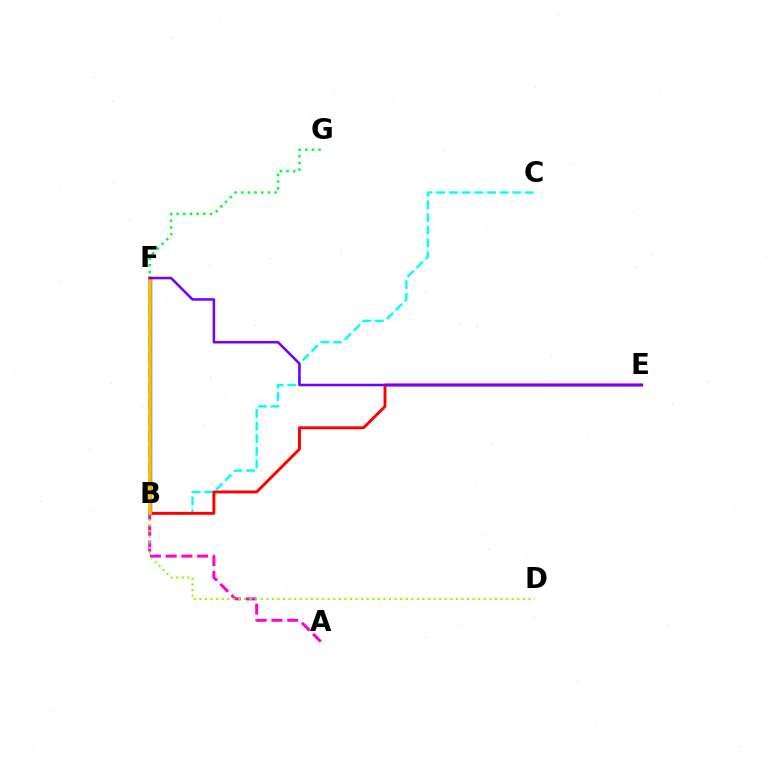{('A', 'F'): [{'color': '#ff00cf', 'line_style': 'dashed', 'thickness': 2.14}], ('B', 'D'): [{'color': '#84ff00', 'line_style': 'dotted', 'thickness': 1.51}], ('B', 'C'): [{'color': '#00fff6', 'line_style': 'dashed', 'thickness': 1.72}], ('F', 'G'): [{'color': '#00ff39', 'line_style': 'dotted', 'thickness': 1.81}], ('B', 'F'): [{'color': '#004bff', 'line_style': 'solid', 'thickness': 2.48}, {'color': '#ffbd00', 'line_style': 'solid', 'thickness': 2.61}], ('B', 'E'): [{'color': '#ff0000', 'line_style': 'solid', 'thickness': 2.09}], ('E', 'F'): [{'color': '#7200ff', 'line_style': 'solid', 'thickness': 1.83}]}